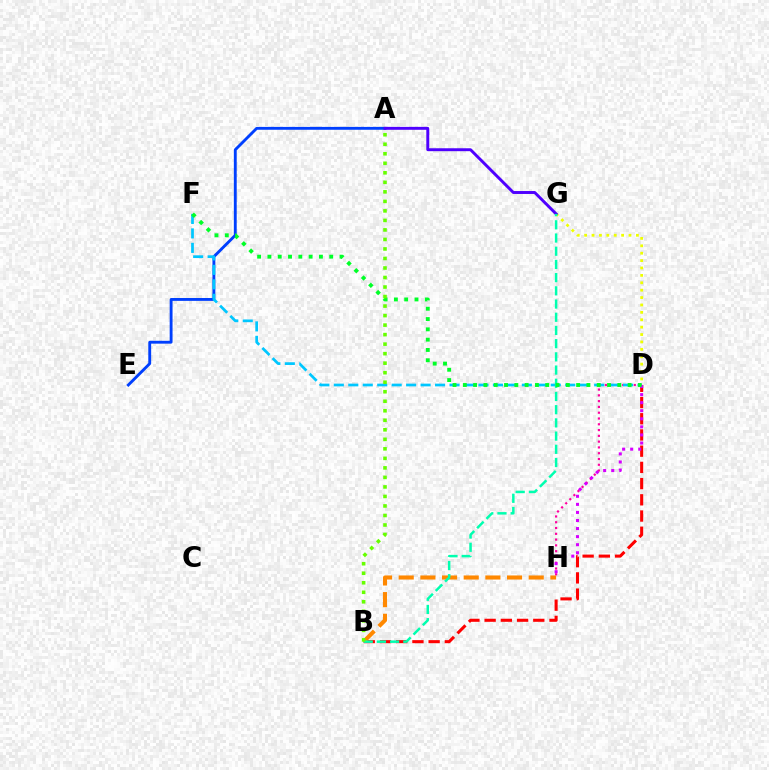{('D', 'G'): [{'color': '#eeff00', 'line_style': 'dotted', 'thickness': 2.01}], ('A', 'E'): [{'color': '#003fff', 'line_style': 'solid', 'thickness': 2.06}], ('B', 'D'): [{'color': '#ff0000', 'line_style': 'dashed', 'thickness': 2.2}], ('D', 'H'): [{'color': '#ff00a0', 'line_style': 'dotted', 'thickness': 1.57}, {'color': '#d600ff', 'line_style': 'dotted', 'thickness': 2.19}], ('A', 'G'): [{'color': '#4f00ff', 'line_style': 'solid', 'thickness': 2.11}], ('D', 'F'): [{'color': '#00c7ff', 'line_style': 'dashed', 'thickness': 1.96}, {'color': '#00ff27', 'line_style': 'dotted', 'thickness': 2.8}], ('B', 'H'): [{'color': '#ff8800', 'line_style': 'dashed', 'thickness': 2.94}], ('B', 'G'): [{'color': '#00ffaf', 'line_style': 'dashed', 'thickness': 1.79}], ('A', 'B'): [{'color': '#66ff00', 'line_style': 'dotted', 'thickness': 2.59}]}